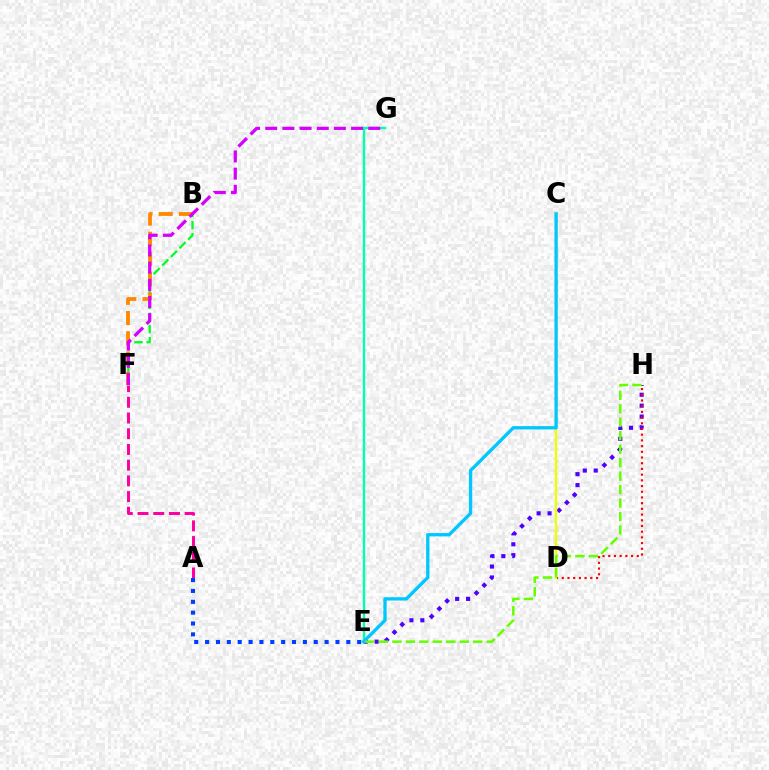{('B', 'F'): [{'color': '#00ff27', 'line_style': 'dashed', 'thickness': 1.65}, {'color': '#ff8800', 'line_style': 'dashed', 'thickness': 2.75}], ('E', 'H'): [{'color': '#4f00ff', 'line_style': 'dotted', 'thickness': 2.97}, {'color': '#66ff00', 'line_style': 'dashed', 'thickness': 1.83}], ('D', 'H'): [{'color': '#ff0000', 'line_style': 'dotted', 'thickness': 1.55}], ('A', 'F'): [{'color': '#ff00a0', 'line_style': 'dashed', 'thickness': 2.13}], ('C', 'D'): [{'color': '#eeff00', 'line_style': 'solid', 'thickness': 1.67}], ('E', 'G'): [{'color': '#00ffaf', 'line_style': 'solid', 'thickness': 1.71}], ('A', 'E'): [{'color': '#003fff', 'line_style': 'dotted', 'thickness': 2.95}], ('F', 'G'): [{'color': '#d600ff', 'line_style': 'dashed', 'thickness': 2.33}], ('C', 'E'): [{'color': '#00c7ff', 'line_style': 'solid', 'thickness': 2.38}]}